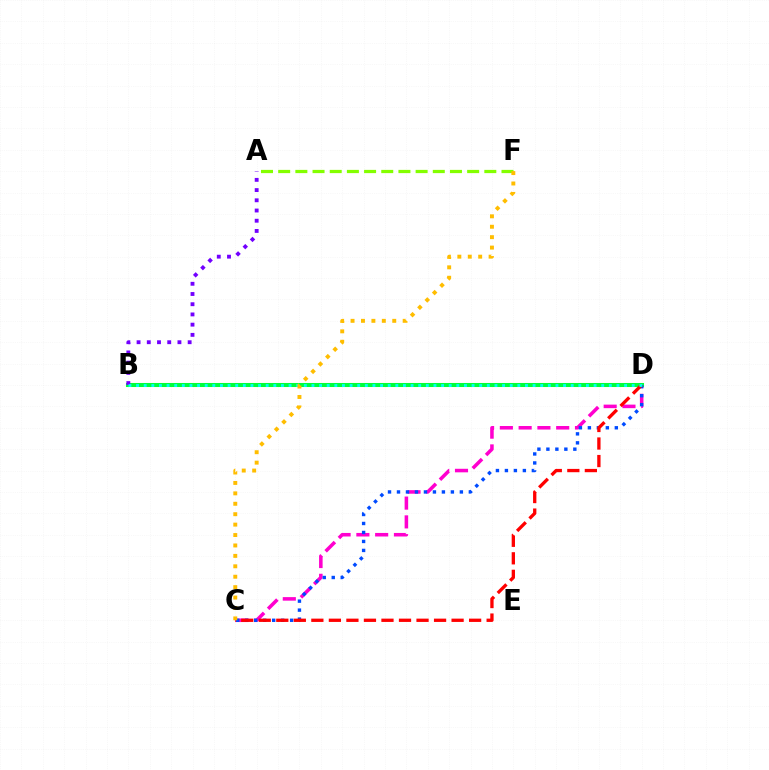{('A', 'F'): [{'color': '#84ff00', 'line_style': 'dashed', 'thickness': 2.33}], ('C', 'D'): [{'color': '#ff00cf', 'line_style': 'dashed', 'thickness': 2.55}, {'color': '#004bff', 'line_style': 'dotted', 'thickness': 2.44}, {'color': '#ff0000', 'line_style': 'dashed', 'thickness': 2.38}], ('B', 'D'): [{'color': '#00ff39', 'line_style': 'solid', 'thickness': 2.91}, {'color': '#00fff6', 'line_style': 'dotted', 'thickness': 2.07}], ('A', 'B'): [{'color': '#7200ff', 'line_style': 'dotted', 'thickness': 2.78}], ('C', 'F'): [{'color': '#ffbd00', 'line_style': 'dotted', 'thickness': 2.83}]}